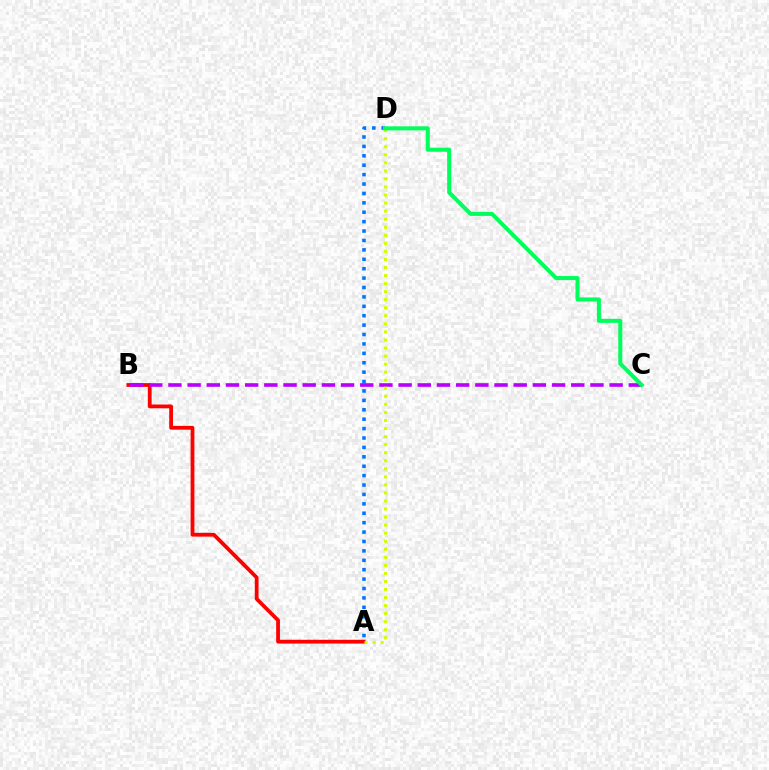{('A', 'D'): [{'color': '#0074ff', 'line_style': 'dotted', 'thickness': 2.56}, {'color': '#d1ff00', 'line_style': 'dotted', 'thickness': 2.19}], ('A', 'B'): [{'color': '#ff0000', 'line_style': 'solid', 'thickness': 2.73}], ('B', 'C'): [{'color': '#b900ff', 'line_style': 'dashed', 'thickness': 2.61}], ('C', 'D'): [{'color': '#00ff5c', 'line_style': 'solid', 'thickness': 2.9}]}